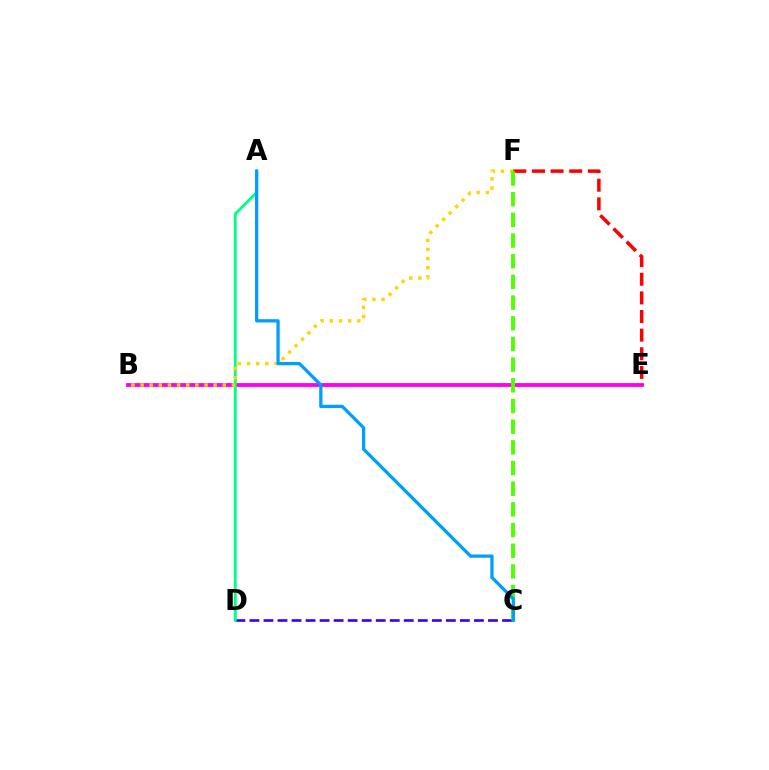{('B', 'E'): [{'color': '#ff00ed', 'line_style': 'solid', 'thickness': 2.77}], ('C', 'D'): [{'color': '#3700ff', 'line_style': 'dashed', 'thickness': 1.91}], ('A', 'D'): [{'color': '#00ff86', 'line_style': 'solid', 'thickness': 2.05}], ('B', 'F'): [{'color': '#ffd500', 'line_style': 'dotted', 'thickness': 2.48}], ('E', 'F'): [{'color': '#ff0000', 'line_style': 'dashed', 'thickness': 2.53}], ('C', 'F'): [{'color': '#4fff00', 'line_style': 'dashed', 'thickness': 2.81}], ('A', 'C'): [{'color': '#009eff', 'line_style': 'solid', 'thickness': 2.35}]}